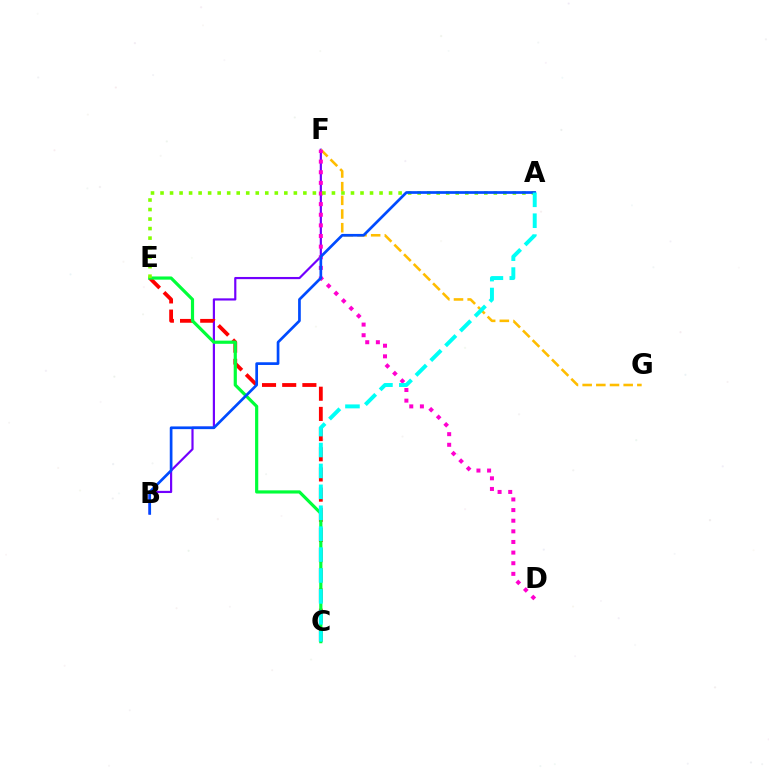{('B', 'F'): [{'color': '#7200ff', 'line_style': 'solid', 'thickness': 1.57}], ('C', 'E'): [{'color': '#ff0000', 'line_style': 'dashed', 'thickness': 2.74}, {'color': '#00ff39', 'line_style': 'solid', 'thickness': 2.29}], ('F', 'G'): [{'color': '#ffbd00', 'line_style': 'dashed', 'thickness': 1.86}], ('D', 'F'): [{'color': '#ff00cf', 'line_style': 'dotted', 'thickness': 2.89}], ('A', 'E'): [{'color': '#84ff00', 'line_style': 'dotted', 'thickness': 2.59}], ('A', 'B'): [{'color': '#004bff', 'line_style': 'solid', 'thickness': 1.95}], ('A', 'C'): [{'color': '#00fff6', 'line_style': 'dashed', 'thickness': 2.84}]}